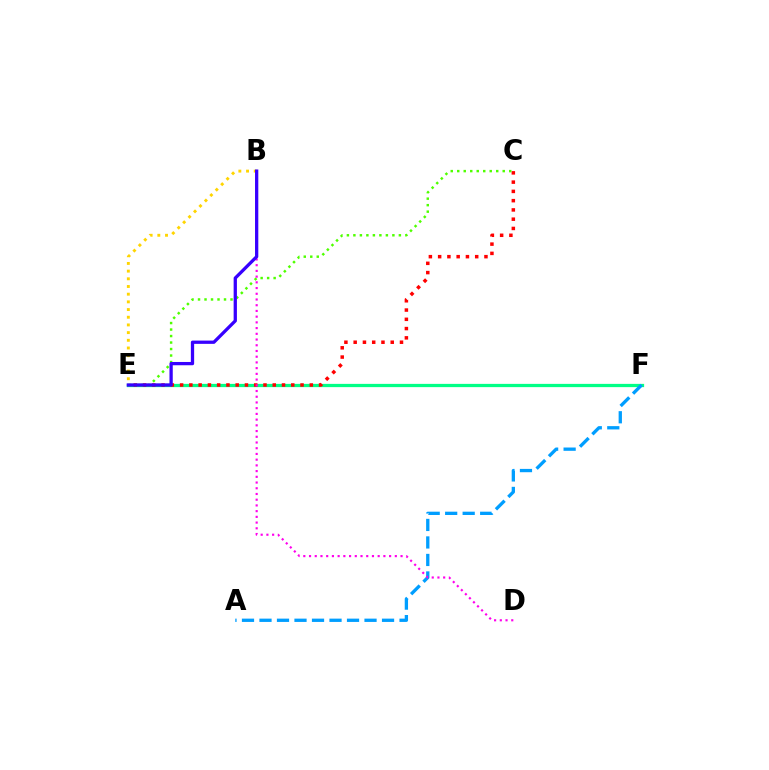{('E', 'F'): [{'color': '#00ff86', 'line_style': 'solid', 'thickness': 2.35}], ('A', 'F'): [{'color': '#009eff', 'line_style': 'dashed', 'thickness': 2.38}], ('C', 'E'): [{'color': '#ff0000', 'line_style': 'dotted', 'thickness': 2.52}, {'color': '#4fff00', 'line_style': 'dotted', 'thickness': 1.77}], ('B', 'D'): [{'color': '#ff00ed', 'line_style': 'dotted', 'thickness': 1.55}], ('B', 'E'): [{'color': '#ffd500', 'line_style': 'dotted', 'thickness': 2.09}, {'color': '#3700ff', 'line_style': 'solid', 'thickness': 2.36}]}